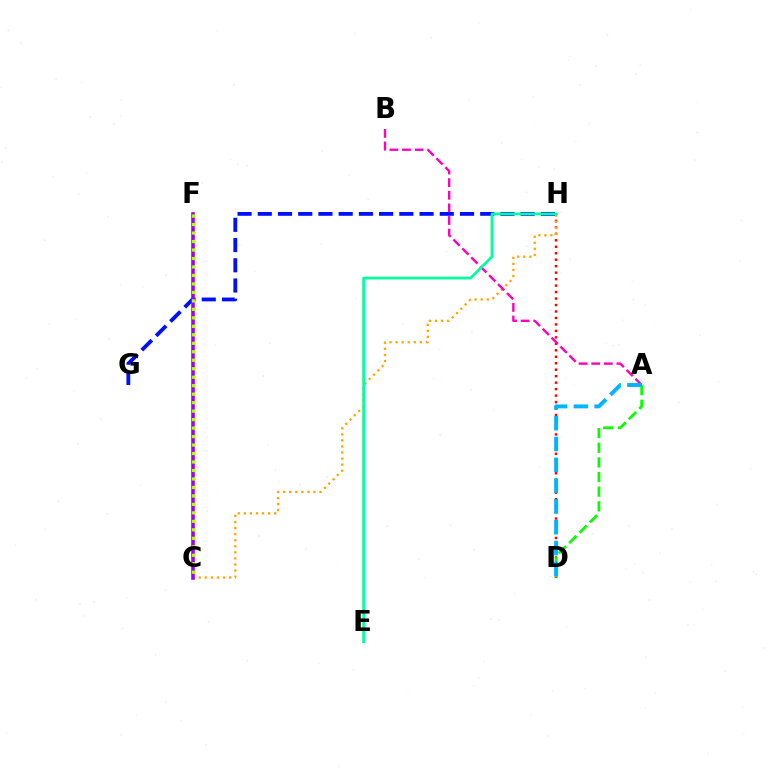{('G', 'H'): [{'color': '#0010ff', 'line_style': 'dashed', 'thickness': 2.75}], ('D', 'H'): [{'color': '#ff0000', 'line_style': 'dotted', 'thickness': 1.76}], ('C', 'H'): [{'color': '#ffa500', 'line_style': 'dotted', 'thickness': 1.65}], ('C', 'F'): [{'color': '#9b00ff', 'line_style': 'solid', 'thickness': 2.59}, {'color': '#b3ff00', 'line_style': 'dotted', 'thickness': 2.3}], ('A', 'B'): [{'color': '#ff00bd', 'line_style': 'dashed', 'thickness': 1.71}], ('A', 'D'): [{'color': '#08ff00', 'line_style': 'dashed', 'thickness': 1.99}, {'color': '#00b5ff', 'line_style': 'dashed', 'thickness': 2.83}], ('E', 'H'): [{'color': '#00ff9d', 'line_style': 'solid', 'thickness': 1.95}]}